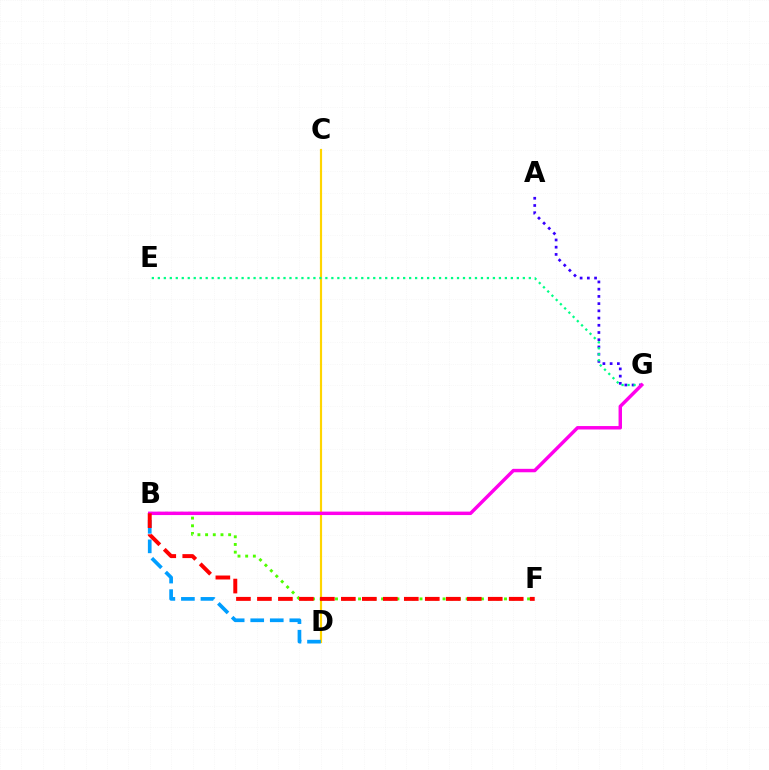{('C', 'D'): [{'color': '#ffd500', 'line_style': 'solid', 'thickness': 1.56}], ('B', 'F'): [{'color': '#4fff00', 'line_style': 'dotted', 'thickness': 2.09}, {'color': '#ff0000', 'line_style': 'dashed', 'thickness': 2.85}], ('A', 'G'): [{'color': '#3700ff', 'line_style': 'dotted', 'thickness': 1.96}], ('E', 'G'): [{'color': '#00ff86', 'line_style': 'dotted', 'thickness': 1.63}], ('B', 'D'): [{'color': '#009eff', 'line_style': 'dashed', 'thickness': 2.66}], ('B', 'G'): [{'color': '#ff00ed', 'line_style': 'solid', 'thickness': 2.48}]}